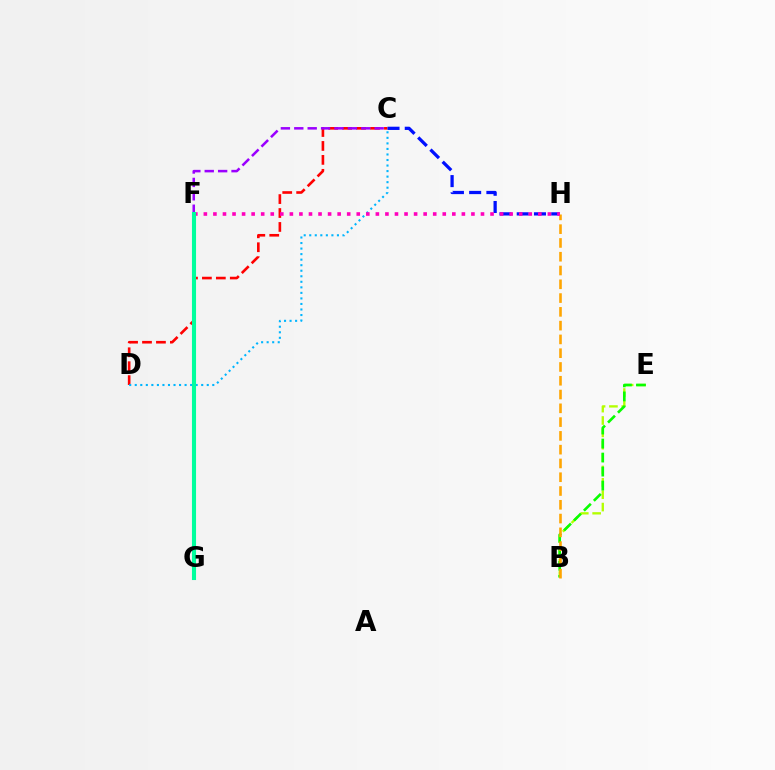{('B', 'E'): [{'color': '#b3ff00', 'line_style': 'dashed', 'thickness': 1.68}, {'color': '#08ff00', 'line_style': 'dashed', 'thickness': 1.9}], ('C', 'D'): [{'color': '#ff0000', 'line_style': 'dashed', 'thickness': 1.89}, {'color': '#00b5ff', 'line_style': 'dotted', 'thickness': 1.5}], ('C', 'H'): [{'color': '#0010ff', 'line_style': 'dashed', 'thickness': 2.34}], ('B', 'H'): [{'color': '#ffa500', 'line_style': 'dashed', 'thickness': 1.87}], ('F', 'H'): [{'color': '#ff00bd', 'line_style': 'dotted', 'thickness': 2.6}], ('C', 'F'): [{'color': '#9b00ff', 'line_style': 'dashed', 'thickness': 1.82}], ('F', 'G'): [{'color': '#00ff9d', 'line_style': 'solid', 'thickness': 2.94}]}